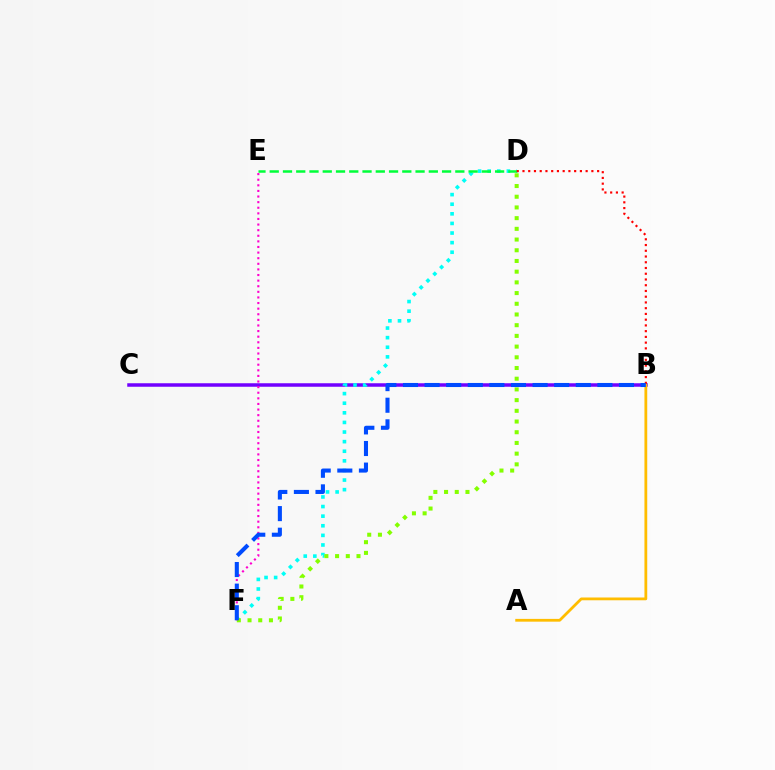{('B', 'C'): [{'color': '#7200ff', 'line_style': 'solid', 'thickness': 2.52}], ('D', 'F'): [{'color': '#00fff6', 'line_style': 'dotted', 'thickness': 2.61}, {'color': '#84ff00', 'line_style': 'dotted', 'thickness': 2.91}], ('D', 'E'): [{'color': '#00ff39', 'line_style': 'dashed', 'thickness': 1.8}], ('A', 'B'): [{'color': '#ffbd00', 'line_style': 'solid', 'thickness': 2.0}], ('B', 'D'): [{'color': '#ff0000', 'line_style': 'dotted', 'thickness': 1.56}], ('E', 'F'): [{'color': '#ff00cf', 'line_style': 'dotted', 'thickness': 1.52}], ('B', 'F'): [{'color': '#004bff', 'line_style': 'dashed', 'thickness': 2.93}]}